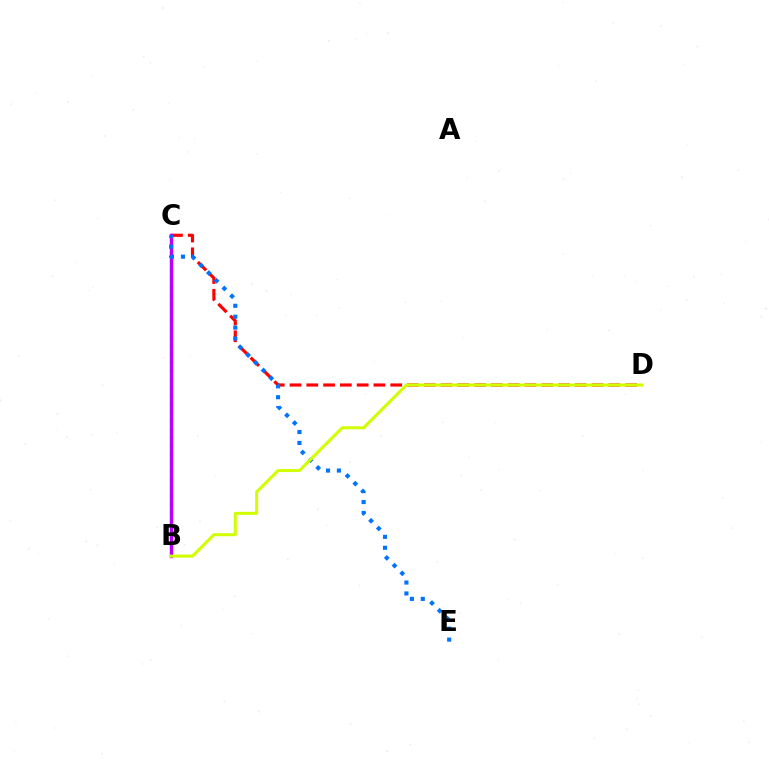{('C', 'D'): [{'color': '#ff0000', 'line_style': 'dashed', 'thickness': 2.28}], ('B', 'C'): [{'color': '#00ff5c', 'line_style': 'dotted', 'thickness': 2.27}, {'color': '#b900ff', 'line_style': 'solid', 'thickness': 2.46}], ('C', 'E'): [{'color': '#0074ff', 'line_style': 'dotted', 'thickness': 2.97}], ('B', 'D'): [{'color': '#d1ff00', 'line_style': 'solid', 'thickness': 2.19}]}